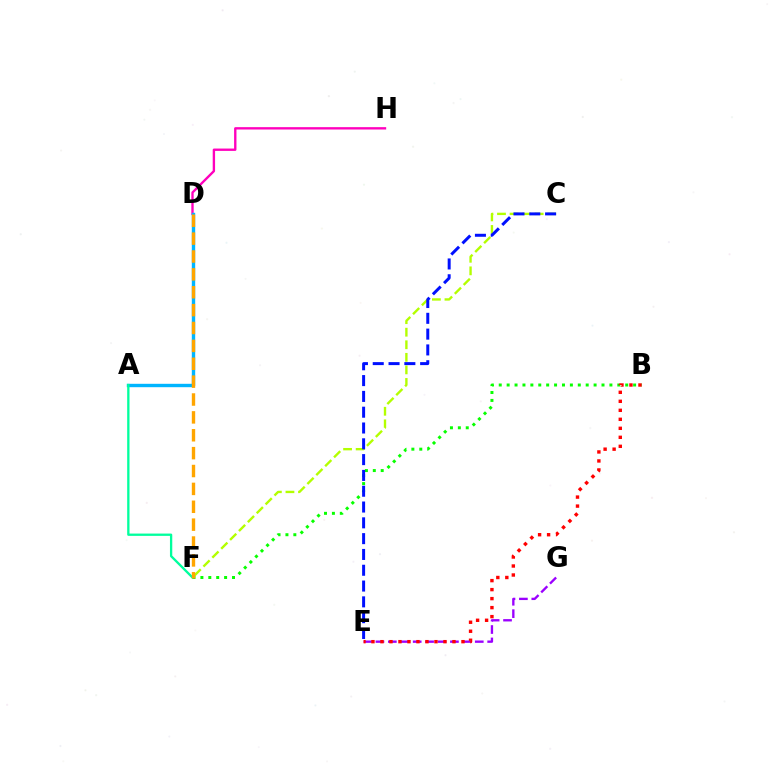{('D', 'H'): [{'color': '#ff00bd', 'line_style': 'solid', 'thickness': 1.7}], ('C', 'F'): [{'color': '#b3ff00', 'line_style': 'dashed', 'thickness': 1.71}], ('B', 'F'): [{'color': '#08ff00', 'line_style': 'dotted', 'thickness': 2.15}], ('A', 'D'): [{'color': '#00b5ff', 'line_style': 'solid', 'thickness': 2.44}], ('A', 'F'): [{'color': '#00ff9d', 'line_style': 'solid', 'thickness': 1.66}], ('E', 'G'): [{'color': '#9b00ff', 'line_style': 'dashed', 'thickness': 1.69}], ('C', 'E'): [{'color': '#0010ff', 'line_style': 'dashed', 'thickness': 2.15}], ('B', 'E'): [{'color': '#ff0000', 'line_style': 'dotted', 'thickness': 2.45}], ('D', 'F'): [{'color': '#ffa500', 'line_style': 'dashed', 'thickness': 2.43}]}